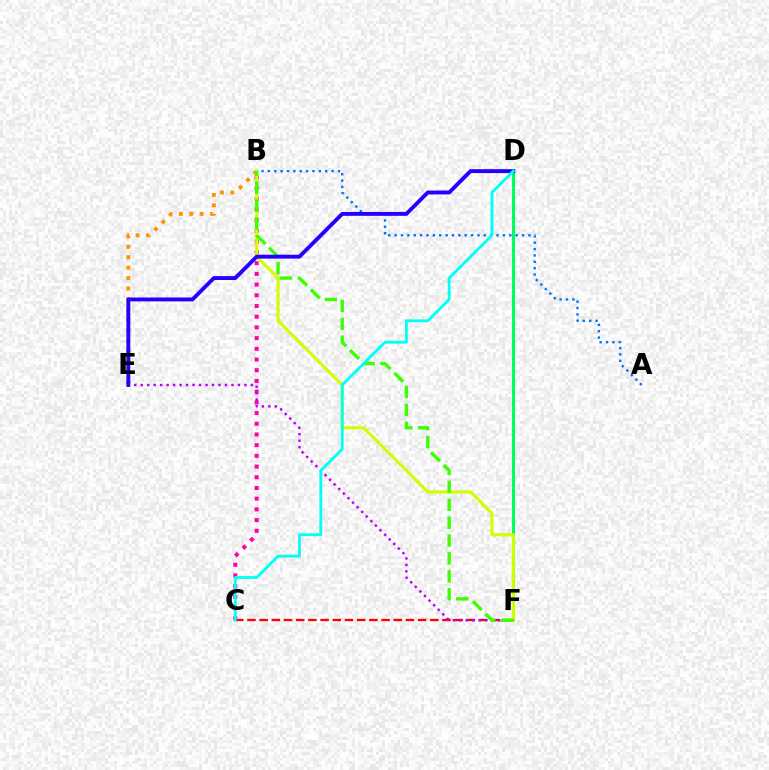{('C', 'F'): [{'color': '#ff0000', 'line_style': 'dashed', 'thickness': 1.66}], ('B', 'E'): [{'color': '#ff9400', 'line_style': 'dotted', 'thickness': 2.83}], ('B', 'C'): [{'color': '#ff00ac', 'line_style': 'dotted', 'thickness': 2.91}], ('A', 'B'): [{'color': '#0074ff', 'line_style': 'dotted', 'thickness': 1.73}], ('D', 'F'): [{'color': '#00ff5c', 'line_style': 'solid', 'thickness': 2.19}], ('B', 'F'): [{'color': '#d1ff00', 'line_style': 'solid', 'thickness': 2.24}, {'color': '#3dff00', 'line_style': 'dashed', 'thickness': 2.43}], ('E', 'F'): [{'color': '#b900ff', 'line_style': 'dotted', 'thickness': 1.76}], ('D', 'E'): [{'color': '#2500ff', 'line_style': 'solid', 'thickness': 2.8}], ('C', 'D'): [{'color': '#00fff6', 'line_style': 'solid', 'thickness': 2.03}]}